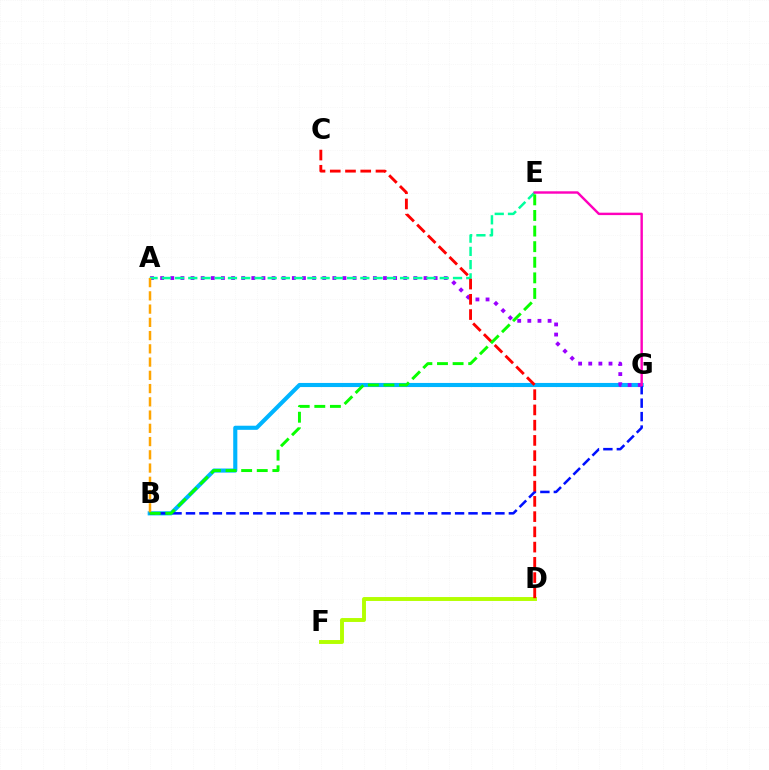{('B', 'G'): [{'color': '#00b5ff', 'line_style': 'solid', 'thickness': 2.96}, {'color': '#0010ff', 'line_style': 'dashed', 'thickness': 1.83}], ('A', 'G'): [{'color': '#9b00ff', 'line_style': 'dotted', 'thickness': 2.75}], ('D', 'F'): [{'color': '#b3ff00', 'line_style': 'solid', 'thickness': 2.82}], ('A', 'E'): [{'color': '#00ff9d', 'line_style': 'dashed', 'thickness': 1.8}], ('C', 'D'): [{'color': '#ff0000', 'line_style': 'dashed', 'thickness': 2.07}], ('A', 'B'): [{'color': '#ffa500', 'line_style': 'dashed', 'thickness': 1.8}], ('E', 'G'): [{'color': '#ff00bd', 'line_style': 'solid', 'thickness': 1.74}], ('B', 'E'): [{'color': '#08ff00', 'line_style': 'dashed', 'thickness': 2.12}]}